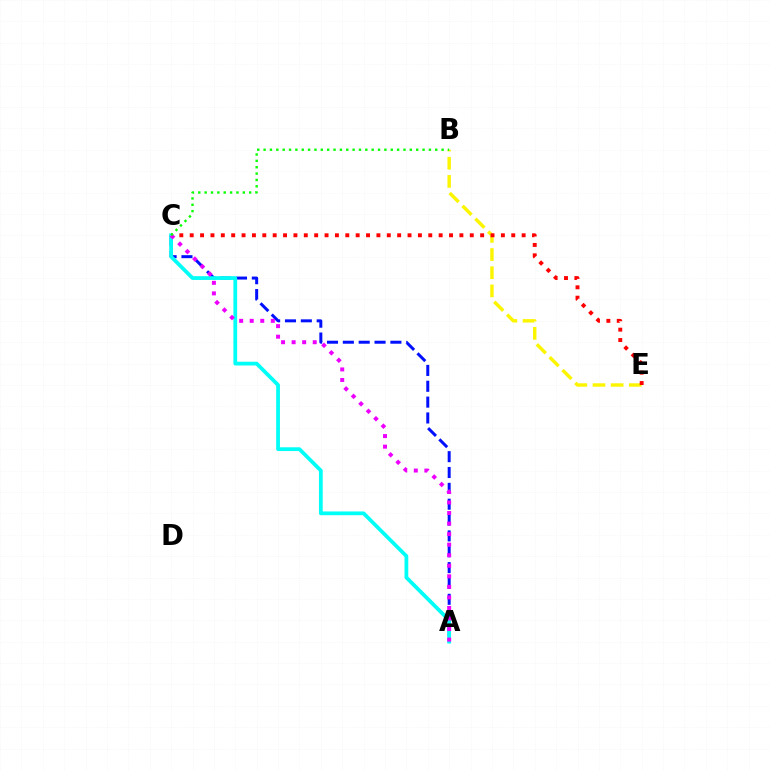{('B', 'E'): [{'color': '#fcf500', 'line_style': 'dashed', 'thickness': 2.47}], ('C', 'E'): [{'color': '#ff0000', 'line_style': 'dotted', 'thickness': 2.82}], ('A', 'C'): [{'color': '#0010ff', 'line_style': 'dashed', 'thickness': 2.15}, {'color': '#00fff6', 'line_style': 'solid', 'thickness': 2.71}, {'color': '#ee00ff', 'line_style': 'dotted', 'thickness': 2.87}], ('B', 'C'): [{'color': '#08ff00', 'line_style': 'dotted', 'thickness': 1.73}]}